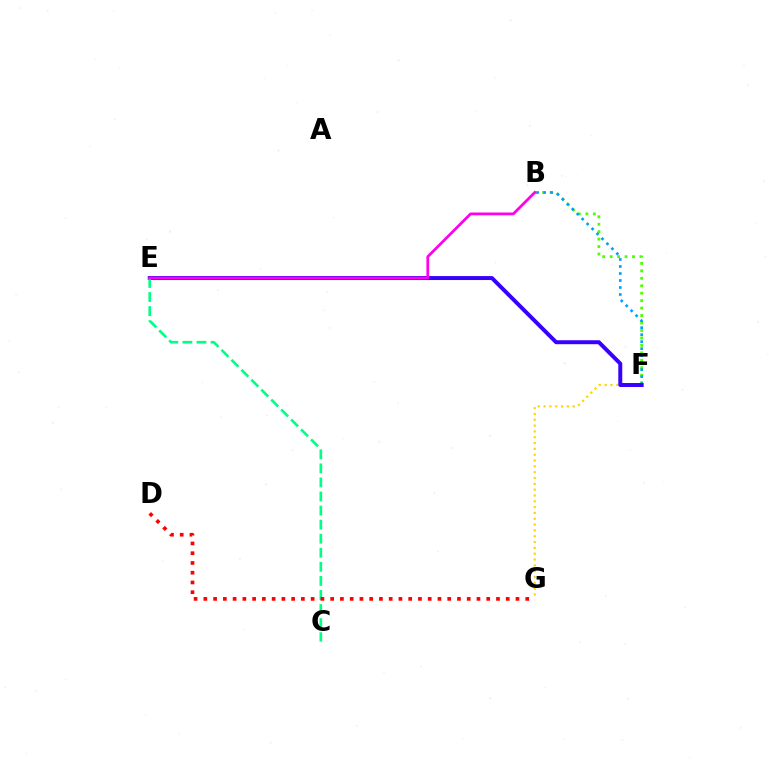{('B', 'F'): [{'color': '#4fff00', 'line_style': 'dotted', 'thickness': 2.02}, {'color': '#009eff', 'line_style': 'dotted', 'thickness': 1.9}], ('F', 'G'): [{'color': '#ffd500', 'line_style': 'dotted', 'thickness': 1.58}], ('E', 'F'): [{'color': '#3700ff', 'line_style': 'solid', 'thickness': 2.85}], ('C', 'E'): [{'color': '#00ff86', 'line_style': 'dashed', 'thickness': 1.91}], ('B', 'E'): [{'color': '#ff00ed', 'line_style': 'solid', 'thickness': 1.99}], ('D', 'G'): [{'color': '#ff0000', 'line_style': 'dotted', 'thickness': 2.65}]}